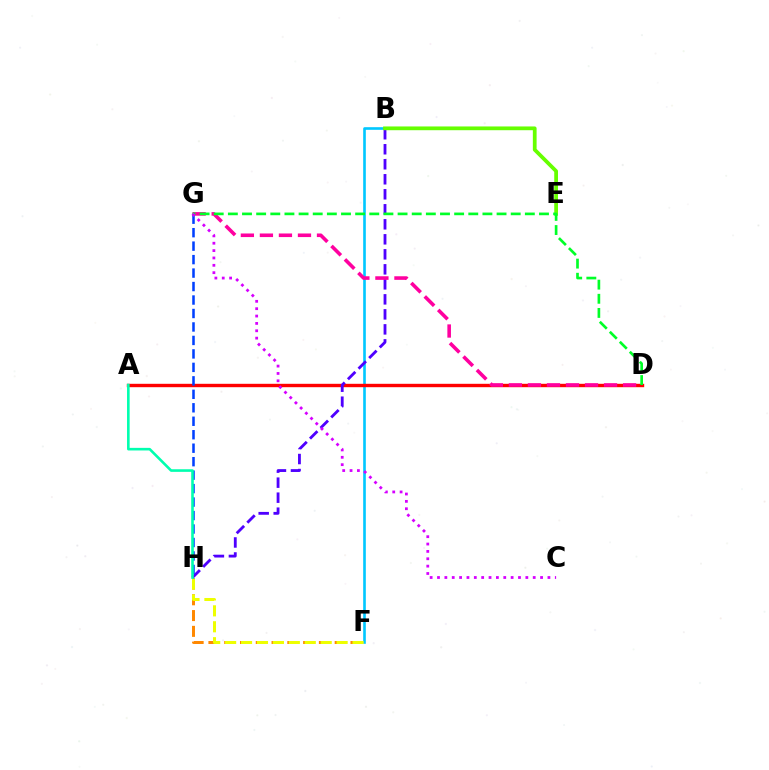{('F', 'H'): [{'color': '#ff8800', 'line_style': 'dashed', 'thickness': 2.14}, {'color': '#eeff00', 'line_style': 'dashed', 'thickness': 2.16}], ('B', 'F'): [{'color': '#00c7ff', 'line_style': 'solid', 'thickness': 1.89}], ('A', 'D'): [{'color': '#ff0000', 'line_style': 'solid', 'thickness': 2.44}], ('B', 'H'): [{'color': '#4f00ff', 'line_style': 'dashed', 'thickness': 2.04}], ('B', 'E'): [{'color': '#66ff00', 'line_style': 'solid', 'thickness': 2.7}], ('D', 'G'): [{'color': '#ff00a0', 'line_style': 'dashed', 'thickness': 2.59}, {'color': '#00ff27', 'line_style': 'dashed', 'thickness': 1.92}], ('G', 'H'): [{'color': '#003fff', 'line_style': 'dashed', 'thickness': 1.83}], ('A', 'H'): [{'color': '#00ffaf', 'line_style': 'solid', 'thickness': 1.88}], ('C', 'G'): [{'color': '#d600ff', 'line_style': 'dotted', 'thickness': 2.0}]}